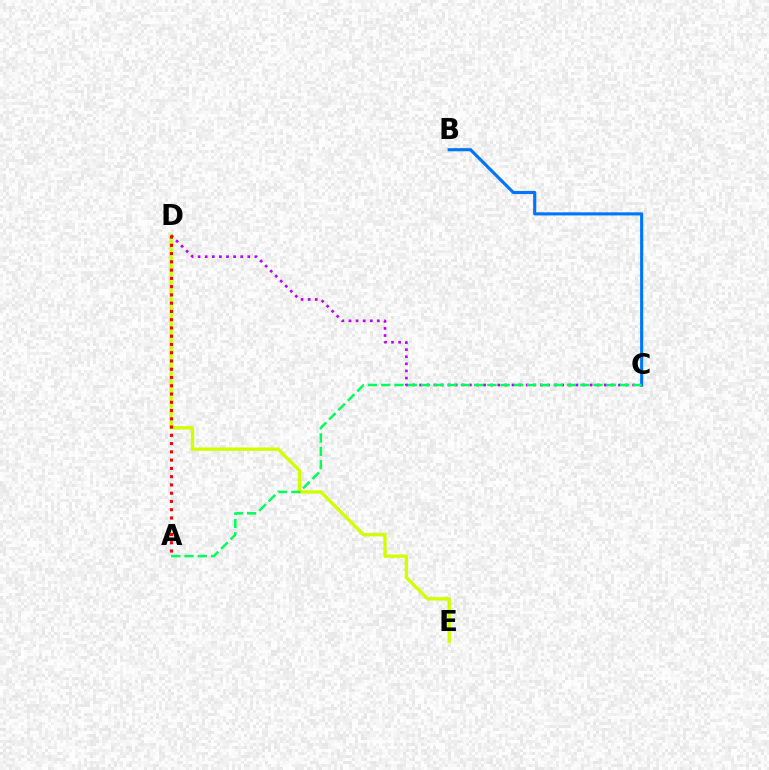{('D', 'E'): [{'color': '#d1ff00', 'line_style': 'solid', 'thickness': 2.41}], ('C', 'D'): [{'color': '#b900ff', 'line_style': 'dotted', 'thickness': 1.93}], ('B', 'C'): [{'color': '#0074ff', 'line_style': 'solid', 'thickness': 2.24}], ('A', 'D'): [{'color': '#ff0000', 'line_style': 'dotted', 'thickness': 2.24}], ('A', 'C'): [{'color': '#00ff5c', 'line_style': 'dashed', 'thickness': 1.8}]}